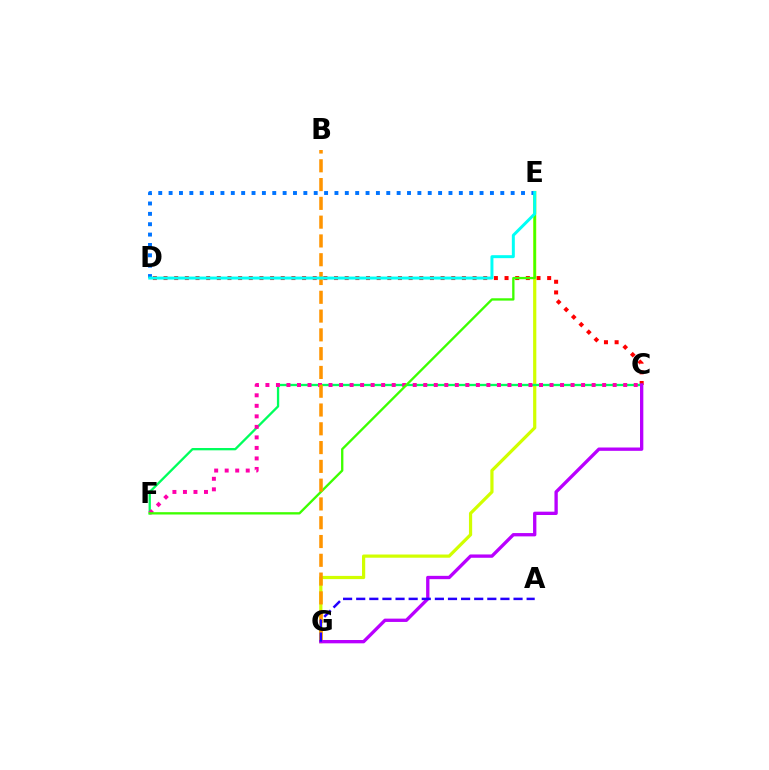{('C', 'D'): [{'color': '#ff0000', 'line_style': 'dotted', 'thickness': 2.9}], ('E', 'G'): [{'color': '#d1ff00', 'line_style': 'solid', 'thickness': 2.31}], ('C', 'F'): [{'color': '#00ff5c', 'line_style': 'solid', 'thickness': 1.66}, {'color': '#ff00ac', 'line_style': 'dotted', 'thickness': 2.86}], ('E', 'F'): [{'color': '#3dff00', 'line_style': 'solid', 'thickness': 1.68}], ('B', 'G'): [{'color': '#ff9400', 'line_style': 'dashed', 'thickness': 2.55}], ('C', 'G'): [{'color': '#b900ff', 'line_style': 'solid', 'thickness': 2.39}], ('D', 'E'): [{'color': '#0074ff', 'line_style': 'dotted', 'thickness': 2.82}, {'color': '#00fff6', 'line_style': 'solid', 'thickness': 2.14}], ('A', 'G'): [{'color': '#2500ff', 'line_style': 'dashed', 'thickness': 1.78}]}